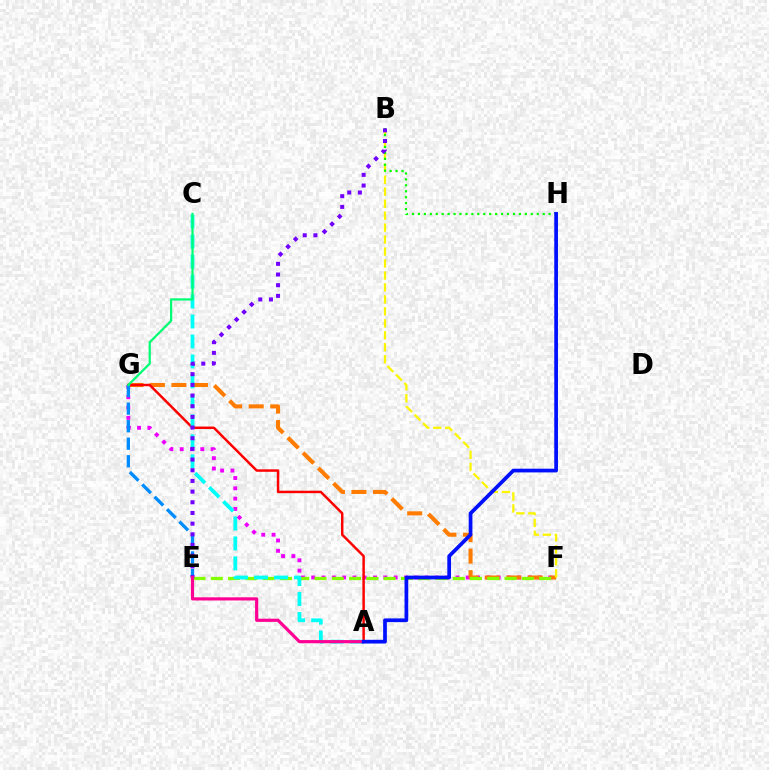{('F', 'G'): [{'color': '#ee00ff', 'line_style': 'dotted', 'thickness': 2.8}, {'color': '#ff7c00', 'line_style': 'dashed', 'thickness': 2.93}], ('A', 'G'): [{'color': '#ff0000', 'line_style': 'solid', 'thickness': 1.78}], ('E', 'F'): [{'color': '#84ff00', 'line_style': 'dashed', 'thickness': 2.35}], ('B', 'F'): [{'color': '#fcf500', 'line_style': 'dashed', 'thickness': 1.63}], ('A', 'C'): [{'color': '#00fff6', 'line_style': 'dashed', 'thickness': 2.71}], ('B', 'H'): [{'color': '#08ff00', 'line_style': 'dotted', 'thickness': 1.61}], ('E', 'G'): [{'color': '#008cff', 'line_style': 'dashed', 'thickness': 2.38}], ('B', 'E'): [{'color': '#7200ff', 'line_style': 'dotted', 'thickness': 2.9}], ('C', 'G'): [{'color': '#00ff74', 'line_style': 'solid', 'thickness': 1.62}], ('A', 'E'): [{'color': '#ff0094', 'line_style': 'solid', 'thickness': 2.28}], ('A', 'H'): [{'color': '#0010ff', 'line_style': 'solid', 'thickness': 2.67}]}